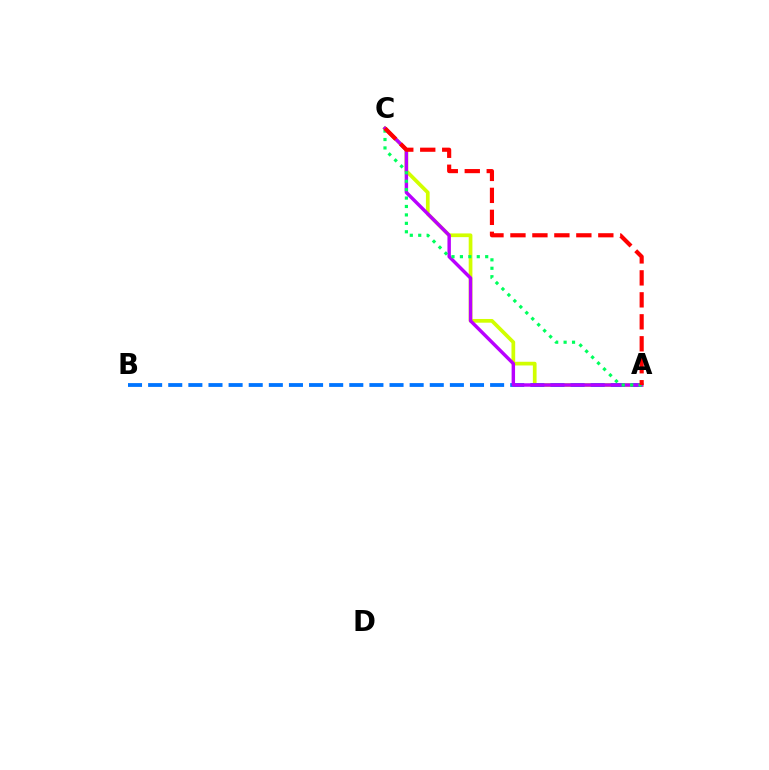{('A', 'C'): [{'color': '#d1ff00', 'line_style': 'solid', 'thickness': 2.67}, {'color': '#b900ff', 'line_style': 'solid', 'thickness': 2.47}, {'color': '#00ff5c', 'line_style': 'dotted', 'thickness': 2.29}, {'color': '#ff0000', 'line_style': 'dashed', 'thickness': 2.98}], ('A', 'B'): [{'color': '#0074ff', 'line_style': 'dashed', 'thickness': 2.73}]}